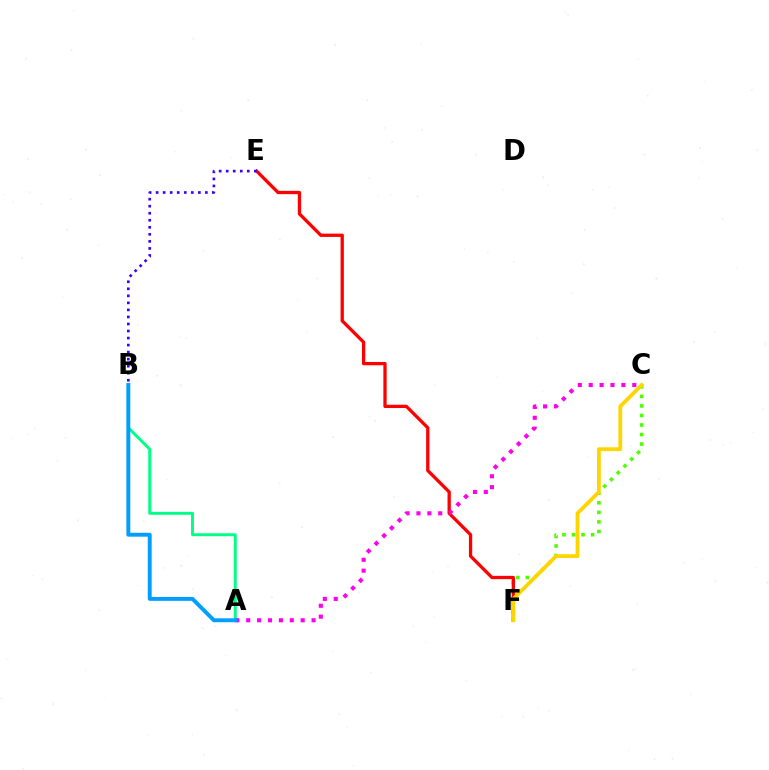{('C', 'F'): [{'color': '#4fff00', 'line_style': 'dotted', 'thickness': 2.6}, {'color': '#ffd500', 'line_style': 'solid', 'thickness': 2.75}], ('A', 'B'): [{'color': '#00ff86', 'line_style': 'solid', 'thickness': 2.12}, {'color': '#009eff', 'line_style': 'solid', 'thickness': 2.82}], ('E', 'F'): [{'color': '#ff0000', 'line_style': 'solid', 'thickness': 2.37}], ('A', 'C'): [{'color': '#ff00ed', 'line_style': 'dotted', 'thickness': 2.96}], ('B', 'E'): [{'color': '#3700ff', 'line_style': 'dotted', 'thickness': 1.91}]}